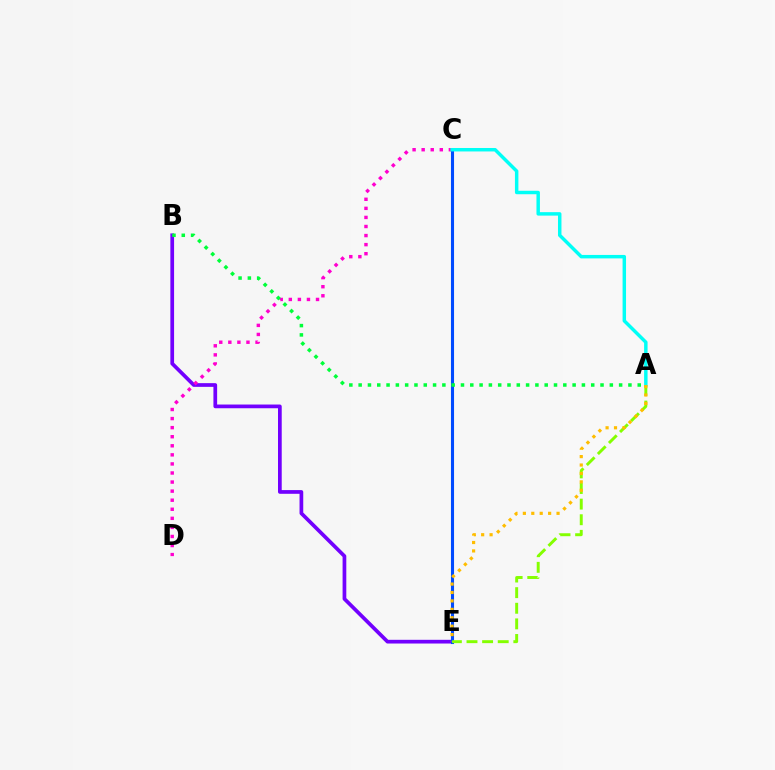{('B', 'E'): [{'color': '#7200ff', 'line_style': 'solid', 'thickness': 2.67}], ('C', 'E'): [{'color': '#ff0000', 'line_style': 'solid', 'thickness': 2.1}, {'color': '#004bff', 'line_style': 'solid', 'thickness': 2.22}], ('C', 'D'): [{'color': '#ff00cf', 'line_style': 'dotted', 'thickness': 2.46}], ('A', 'C'): [{'color': '#00fff6', 'line_style': 'solid', 'thickness': 2.49}], ('A', 'E'): [{'color': '#84ff00', 'line_style': 'dashed', 'thickness': 2.12}, {'color': '#ffbd00', 'line_style': 'dotted', 'thickness': 2.29}], ('A', 'B'): [{'color': '#00ff39', 'line_style': 'dotted', 'thickness': 2.53}]}